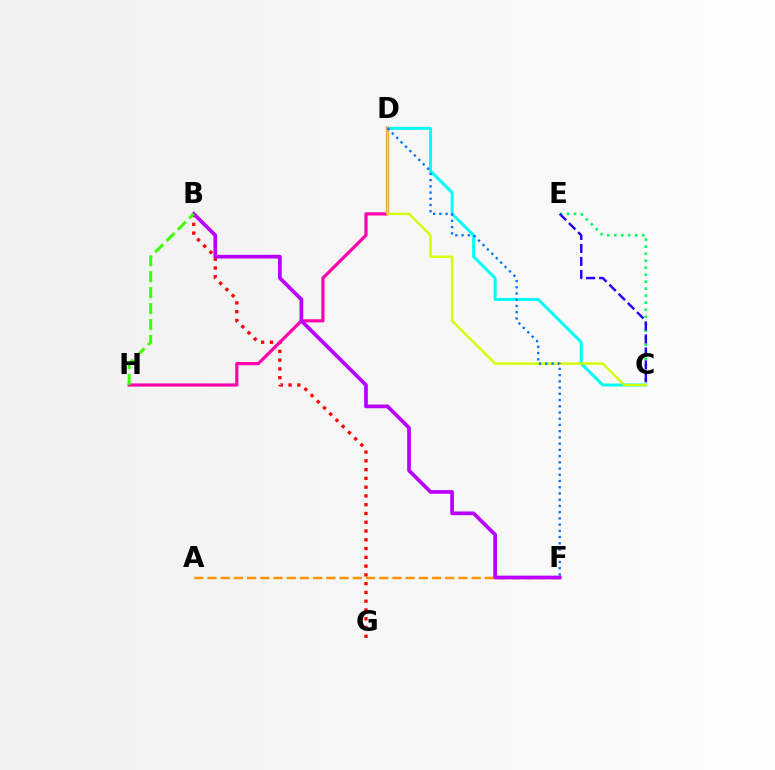{('B', 'G'): [{'color': '#ff0000', 'line_style': 'dotted', 'thickness': 2.38}], ('C', 'D'): [{'color': '#00fff6', 'line_style': 'solid', 'thickness': 2.14}, {'color': '#d1ff00', 'line_style': 'solid', 'thickness': 1.7}], ('D', 'H'): [{'color': '#ff00ac', 'line_style': 'solid', 'thickness': 2.28}], ('C', 'E'): [{'color': '#00ff5c', 'line_style': 'dotted', 'thickness': 1.9}, {'color': '#2500ff', 'line_style': 'dashed', 'thickness': 1.77}], ('A', 'F'): [{'color': '#ff9400', 'line_style': 'dashed', 'thickness': 1.79}], ('B', 'F'): [{'color': '#b900ff', 'line_style': 'solid', 'thickness': 2.66}], ('B', 'H'): [{'color': '#3dff00', 'line_style': 'dashed', 'thickness': 2.17}], ('D', 'F'): [{'color': '#0074ff', 'line_style': 'dotted', 'thickness': 1.69}]}